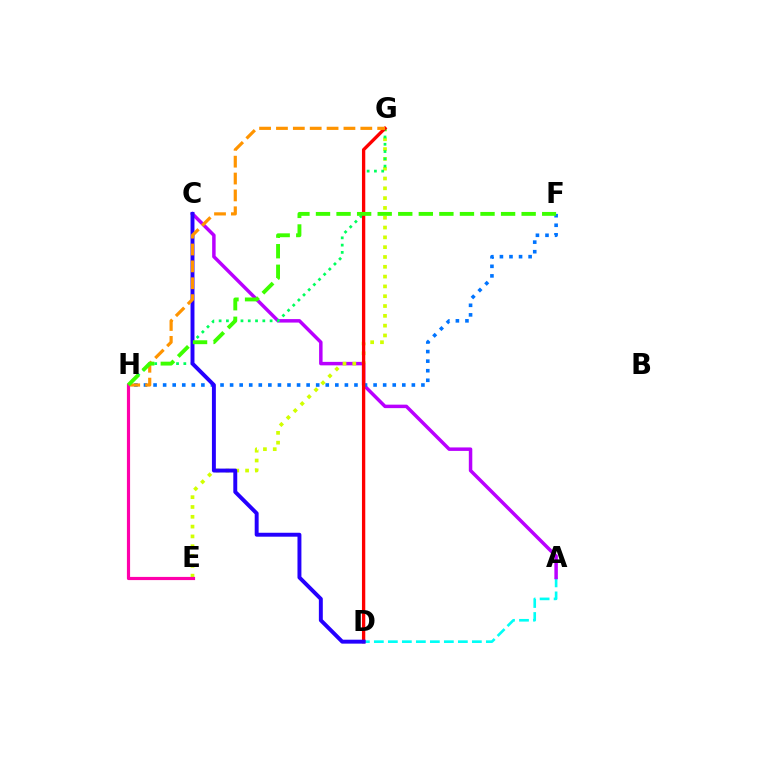{('A', 'D'): [{'color': '#00fff6', 'line_style': 'dashed', 'thickness': 1.9}], ('A', 'C'): [{'color': '#b900ff', 'line_style': 'solid', 'thickness': 2.5}], ('F', 'H'): [{'color': '#0074ff', 'line_style': 'dotted', 'thickness': 2.6}, {'color': '#3dff00', 'line_style': 'dashed', 'thickness': 2.79}], ('E', 'G'): [{'color': '#d1ff00', 'line_style': 'dotted', 'thickness': 2.67}], ('G', 'H'): [{'color': '#00ff5c', 'line_style': 'dotted', 'thickness': 1.98}, {'color': '#ff9400', 'line_style': 'dashed', 'thickness': 2.29}], ('D', 'G'): [{'color': '#ff0000', 'line_style': 'solid', 'thickness': 2.39}], ('C', 'D'): [{'color': '#2500ff', 'line_style': 'solid', 'thickness': 2.83}], ('E', 'H'): [{'color': '#ff00ac', 'line_style': 'solid', 'thickness': 2.28}]}